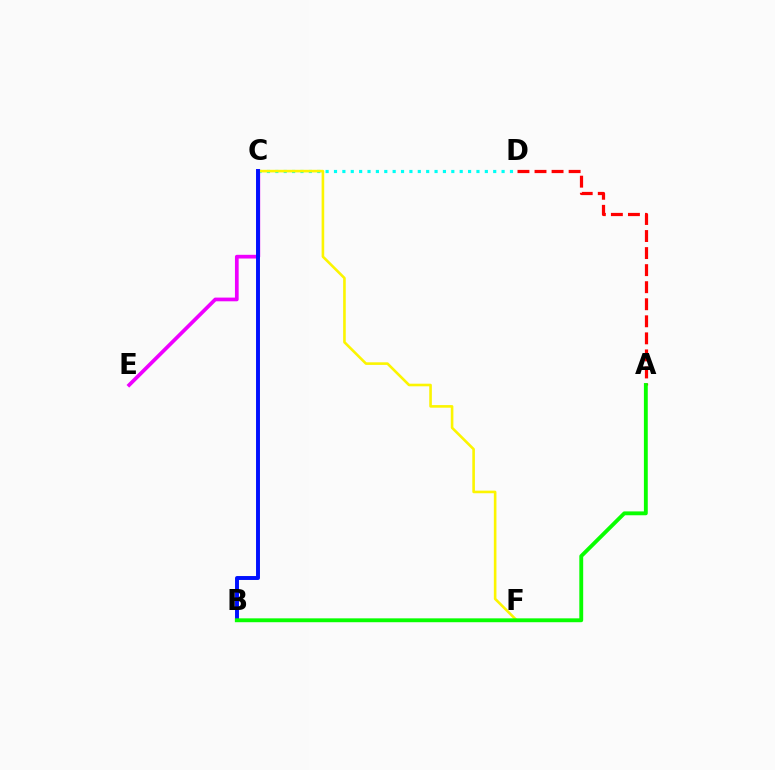{('C', 'E'): [{'color': '#ee00ff', 'line_style': 'solid', 'thickness': 2.67}], ('C', 'D'): [{'color': '#00fff6', 'line_style': 'dotted', 'thickness': 2.28}], ('A', 'D'): [{'color': '#ff0000', 'line_style': 'dashed', 'thickness': 2.32}], ('C', 'F'): [{'color': '#fcf500', 'line_style': 'solid', 'thickness': 1.88}], ('B', 'C'): [{'color': '#0010ff', 'line_style': 'solid', 'thickness': 2.83}], ('A', 'B'): [{'color': '#08ff00', 'line_style': 'solid', 'thickness': 2.78}]}